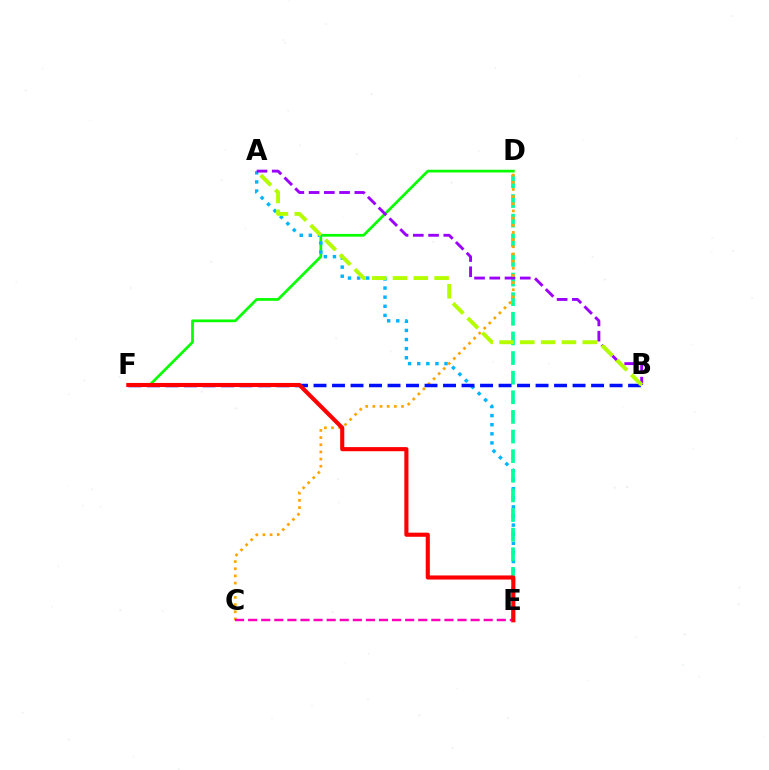{('D', 'F'): [{'color': '#08ff00', 'line_style': 'solid', 'thickness': 1.97}], ('A', 'E'): [{'color': '#00b5ff', 'line_style': 'dotted', 'thickness': 2.47}], ('D', 'E'): [{'color': '#00ff9d', 'line_style': 'dashed', 'thickness': 2.67}], ('A', 'B'): [{'color': '#9b00ff', 'line_style': 'dashed', 'thickness': 2.07}, {'color': '#b3ff00', 'line_style': 'dashed', 'thickness': 2.83}], ('C', 'D'): [{'color': '#ffa500', 'line_style': 'dotted', 'thickness': 1.95}], ('C', 'E'): [{'color': '#ff00bd', 'line_style': 'dashed', 'thickness': 1.78}], ('B', 'F'): [{'color': '#0010ff', 'line_style': 'dashed', 'thickness': 2.51}], ('E', 'F'): [{'color': '#ff0000', 'line_style': 'solid', 'thickness': 2.96}]}